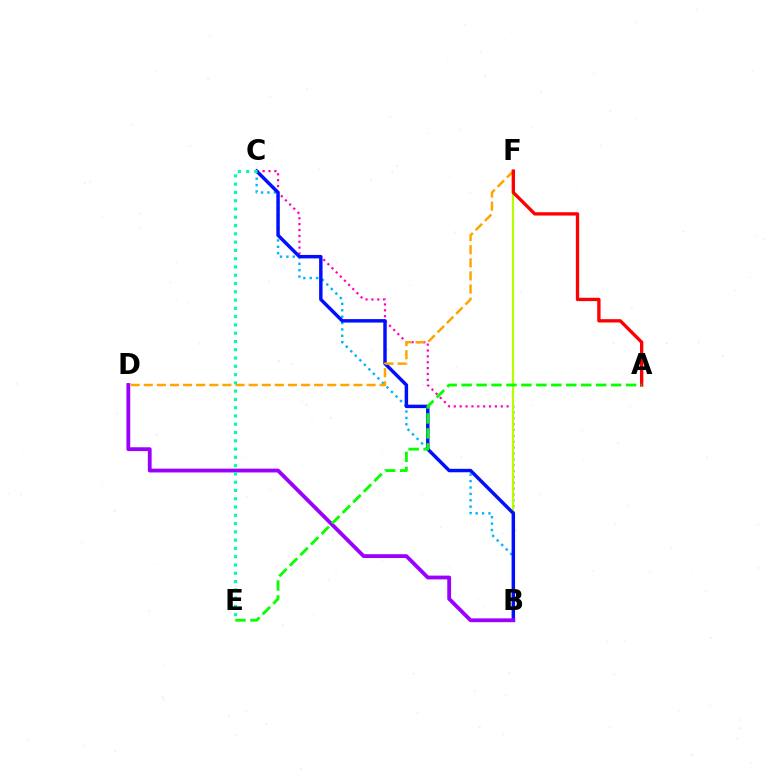{('B', 'C'): [{'color': '#ff00bd', 'line_style': 'dotted', 'thickness': 1.59}, {'color': '#00b5ff', 'line_style': 'dotted', 'thickness': 1.74}, {'color': '#0010ff', 'line_style': 'solid', 'thickness': 2.49}], ('B', 'F'): [{'color': '#b3ff00', 'line_style': 'solid', 'thickness': 1.57}], ('B', 'D'): [{'color': '#9b00ff', 'line_style': 'solid', 'thickness': 2.75}], ('D', 'F'): [{'color': '#ffa500', 'line_style': 'dashed', 'thickness': 1.78}], ('A', 'F'): [{'color': '#ff0000', 'line_style': 'solid', 'thickness': 2.39}], ('C', 'E'): [{'color': '#00ff9d', 'line_style': 'dotted', 'thickness': 2.25}], ('A', 'E'): [{'color': '#08ff00', 'line_style': 'dashed', 'thickness': 2.03}]}